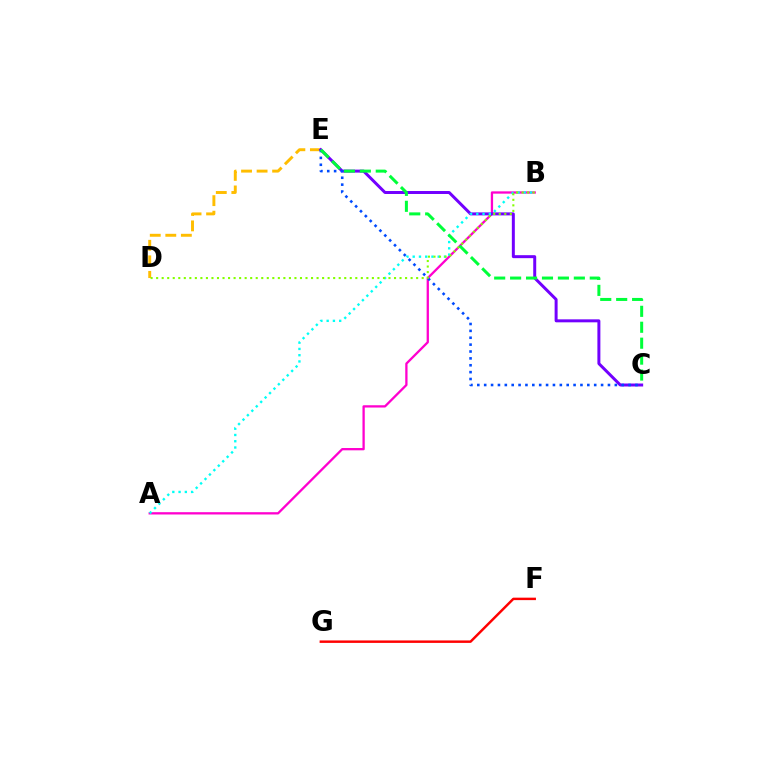{('D', 'E'): [{'color': '#ffbd00', 'line_style': 'dashed', 'thickness': 2.11}], ('A', 'B'): [{'color': '#ff00cf', 'line_style': 'solid', 'thickness': 1.65}, {'color': '#00fff6', 'line_style': 'dotted', 'thickness': 1.7}], ('C', 'E'): [{'color': '#7200ff', 'line_style': 'solid', 'thickness': 2.14}, {'color': '#004bff', 'line_style': 'dotted', 'thickness': 1.87}, {'color': '#00ff39', 'line_style': 'dashed', 'thickness': 2.16}], ('B', 'D'): [{'color': '#84ff00', 'line_style': 'dotted', 'thickness': 1.5}], ('F', 'G'): [{'color': '#ff0000', 'line_style': 'solid', 'thickness': 1.77}]}